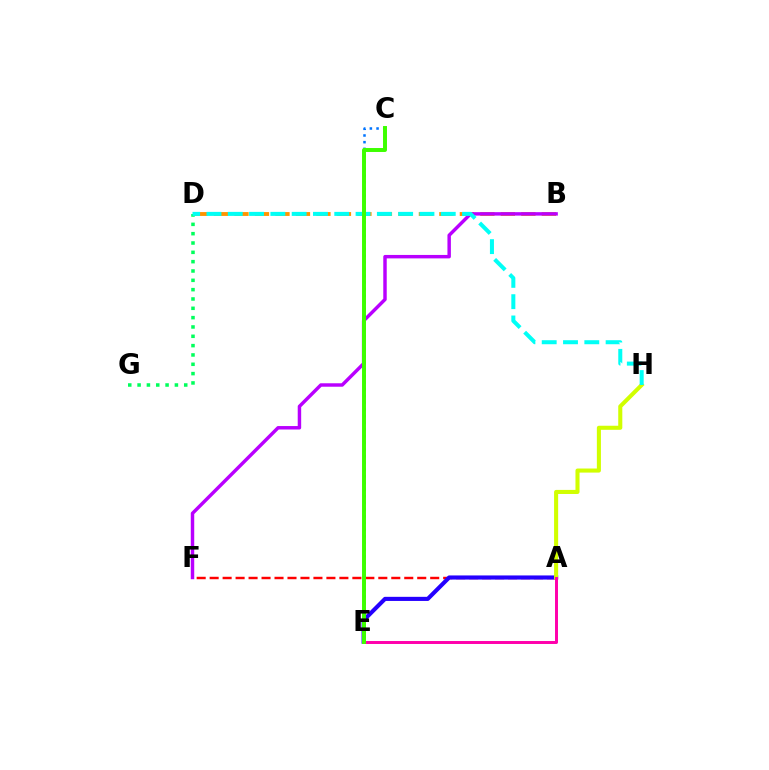{('B', 'D'): [{'color': '#ff9400', 'line_style': 'dashed', 'thickness': 2.78}], ('D', 'G'): [{'color': '#00ff5c', 'line_style': 'dotted', 'thickness': 2.53}], ('C', 'E'): [{'color': '#0074ff', 'line_style': 'dotted', 'thickness': 1.82}, {'color': '#3dff00', 'line_style': 'solid', 'thickness': 2.85}], ('A', 'F'): [{'color': '#ff0000', 'line_style': 'dashed', 'thickness': 1.76}], ('A', 'E'): [{'color': '#2500ff', 'line_style': 'solid', 'thickness': 2.96}, {'color': '#ff00ac', 'line_style': 'solid', 'thickness': 2.13}], ('A', 'H'): [{'color': '#d1ff00', 'line_style': 'solid', 'thickness': 2.93}], ('B', 'F'): [{'color': '#b900ff', 'line_style': 'solid', 'thickness': 2.49}], ('D', 'H'): [{'color': '#00fff6', 'line_style': 'dashed', 'thickness': 2.89}]}